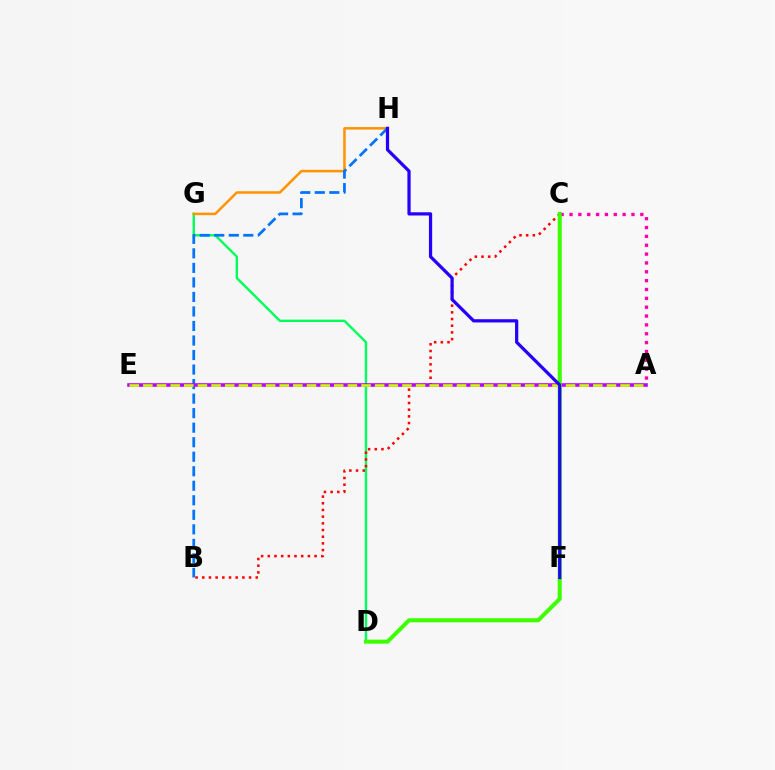{('A', 'C'): [{'color': '#ff00ac', 'line_style': 'dotted', 'thickness': 2.4}], ('D', 'G'): [{'color': '#00ff5c', 'line_style': 'solid', 'thickness': 1.73}], ('B', 'C'): [{'color': '#ff0000', 'line_style': 'dotted', 'thickness': 1.82}], ('G', 'H'): [{'color': '#ff9400', 'line_style': 'solid', 'thickness': 1.82}], ('B', 'H'): [{'color': '#0074ff', 'line_style': 'dashed', 'thickness': 1.97}], ('C', 'F'): [{'color': '#00fff6', 'line_style': 'solid', 'thickness': 1.58}], ('A', 'E'): [{'color': '#b900ff', 'line_style': 'solid', 'thickness': 2.58}, {'color': '#d1ff00', 'line_style': 'dashed', 'thickness': 1.85}], ('C', 'D'): [{'color': '#3dff00', 'line_style': 'solid', 'thickness': 2.91}], ('F', 'H'): [{'color': '#2500ff', 'line_style': 'solid', 'thickness': 2.32}]}